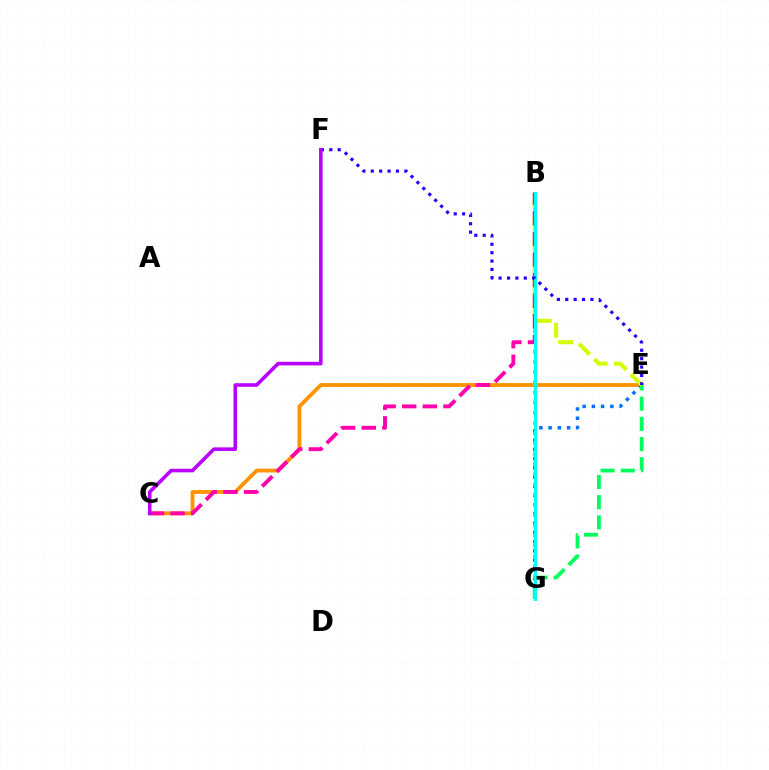{('B', 'G'): [{'color': '#ff0000', 'line_style': 'dashed', 'thickness': 1.84}, {'color': '#3dff00', 'line_style': 'dotted', 'thickness': 2.78}, {'color': '#00fff6', 'line_style': 'solid', 'thickness': 2.15}], ('C', 'E'): [{'color': '#ff9400', 'line_style': 'solid', 'thickness': 2.76}], ('E', 'G'): [{'color': '#0074ff', 'line_style': 'dotted', 'thickness': 2.51}, {'color': '#00ff5c', 'line_style': 'dashed', 'thickness': 2.74}], ('B', 'E'): [{'color': '#d1ff00', 'line_style': 'dashed', 'thickness': 2.93}], ('B', 'C'): [{'color': '#ff00ac', 'line_style': 'dashed', 'thickness': 2.8}], ('E', 'F'): [{'color': '#2500ff', 'line_style': 'dotted', 'thickness': 2.28}], ('C', 'F'): [{'color': '#b900ff', 'line_style': 'solid', 'thickness': 2.58}]}